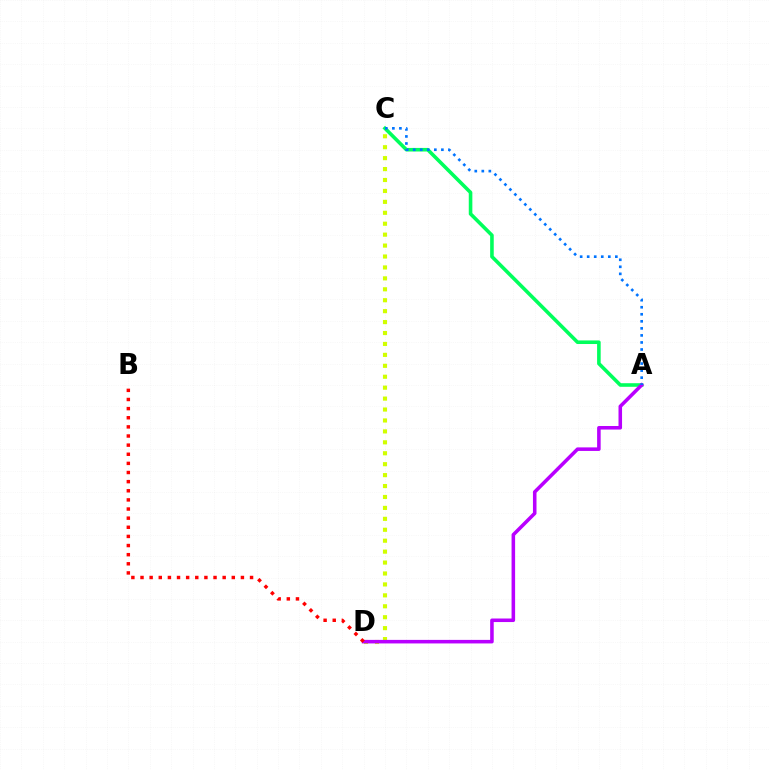{('C', 'D'): [{'color': '#d1ff00', 'line_style': 'dotted', 'thickness': 2.97}], ('A', 'C'): [{'color': '#00ff5c', 'line_style': 'solid', 'thickness': 2.58}, {'color': '#0074ff', 'line_style': 'dotted', 'thickness': 1.91}], ('A', 'D'): [{'color': '#b900ff', 'line_style': 'solid', 'thickness': 2.56}], ('B', 'D'): [{'color': '#ff0000', 'line_style': 'dotted', 'thickness': 2.48}]}